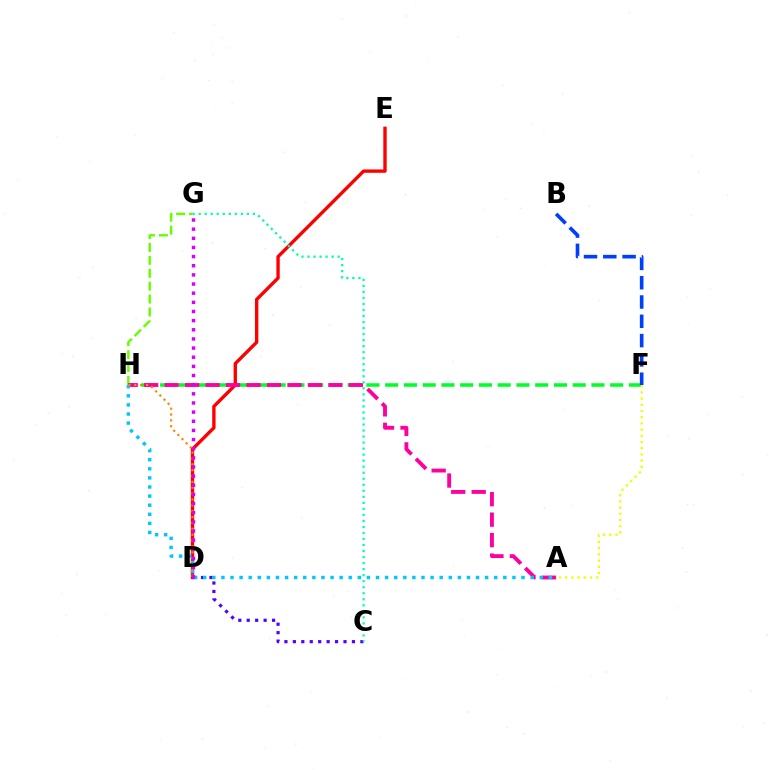{('G', 'H'): [{'color': '#66ff00', 'line_style': 'dashed', 'thickness': 1.75}], ('F', 'H'): [{'color': '#00ff27', 'line_style': 'dashed', 'thickness': 2.55}], ('C', 'D'): [{'color': '#4f00ff', 'line_style': 'dotted', 'thickness': 2.29}], ('A', 'F'): [{'color': '#eeff00', 'line_style': 'dotted', 'thickness': 1.69}], ('D', 'E'): [{'color': '#ff0000', 'line_style': 'solid', 'thickness': 2.42}], ('A', 'H'): [{'color': '#ff00a0', 'line_style': 'dashed', 'thickness': 2.78}, {'color': '#00c7ff', 'line_style': 'dotted', 'thickness': 2.47}], ('C', 'G'): [{'color': '#00ffaf', 'line_style': 'dotted', 'thickness': 1.64}], ('D', 'H'): [{'color': '#ff8800', 'line_style': 'dotted', 'thickness': 1.59}], ('B', 'F'): [{'color': '#003fff', 'line_style': 'dashed', 'thickness': 2.62}], ('D', 'G'): [{'color': '#d600ff', 'line_style': 'dotted', 'thickness': 2.49}]}